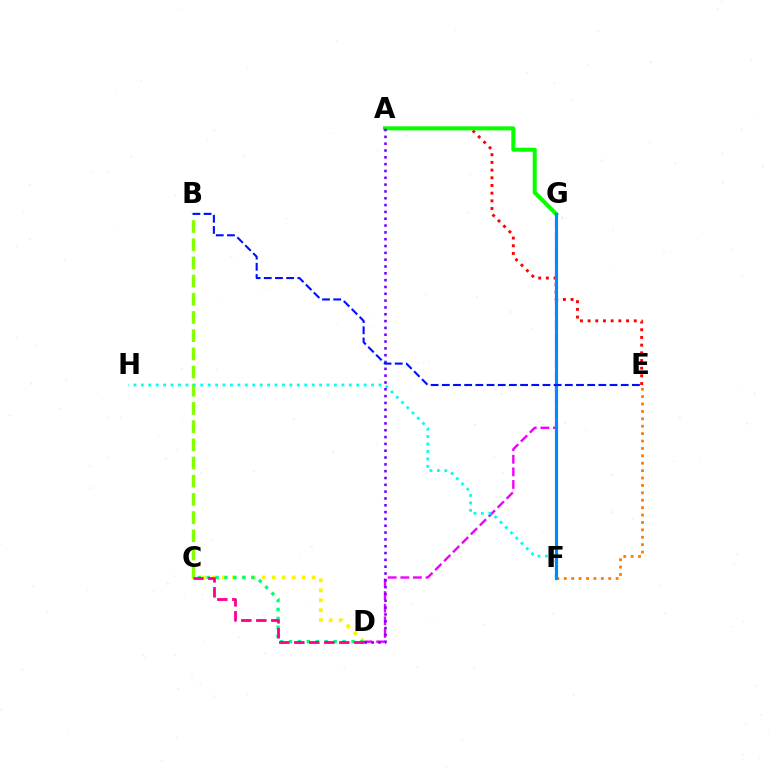{('D', 'G'): [{'color': '#ee00ff', 'line_style': 'dashed', 'thickness': 1.71}], ('C', 'D'): [{'color': '#fcf500', 'line_style': 'dotted', 'thickness': 2.71}, {'color': '#00ff74', 'line_style': 'dotted', 'thickness': 2.43}, {'color': '#ff0094', 'line_style': 'dashed', 'thickness': 2.04}], ('E', 'F'): [{'color': '#ff7c00', 'line_style': 'dotted', 'thickness': 2.01}], ('A', 'E'): [{'color': '#ff0000', 'line_style': 'dotted', 'thickness': 2.09}], ('B', 'C'): [{'color': '#84ff00', 'line_style': 'dashed', 'thickness': 2.47}], ('F', 'H'): [{'color': '#00fff6', 'line_style': 'dotted', 'thickness': 2.02}], ('A', 'G'): [{'color': '#08ff00', 'line_style': 'solid', 'thickness': 2.92}], ('A', 'D'): [{'color': '#7200ff', 'line_style': 'dotted', 'thickness': 1.85}], ('F', 'G'): [{'color': '#008cff', 'line_style': 'solid', 'thickness': 2.26}], ('B', 'E'): [{'color': '#0010ff', 'line_style': 'dashed', 'thickness': 1.52}]}